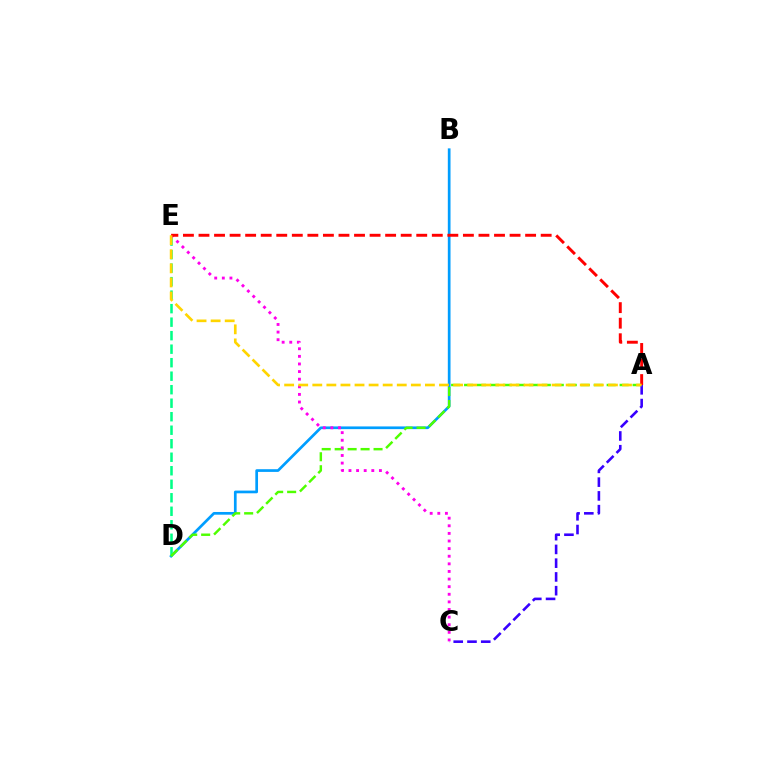{('B', 'D'): [{'color': '#009eff', 'line_style': 'solid', 'thickness': 1.95}], ('D', 'E'): [{'color': '#00ff86', 'line_style': 'dashed', 'thickness': 1.83}], ('A', 'D'): [{'color': '#4fff00', 'line_style': 'dashed', 'thickness': 1.76}], ('C', 'E'): [{'color': '#ff00ed', 'line_style': 'dotted', 'thickness': 2.07}], ('A', 'C'): [{'color': '#3700ff', 'line_style': 'dashed', 'thickness': 1.87}], ('A', 'E'): [{'color': '#ff0000', 'line_style': 'dashed', 'thickness': 2.11}, {'color': '#ffd500', 'line_style': 'dashed', 'thickness': 1.91}]}